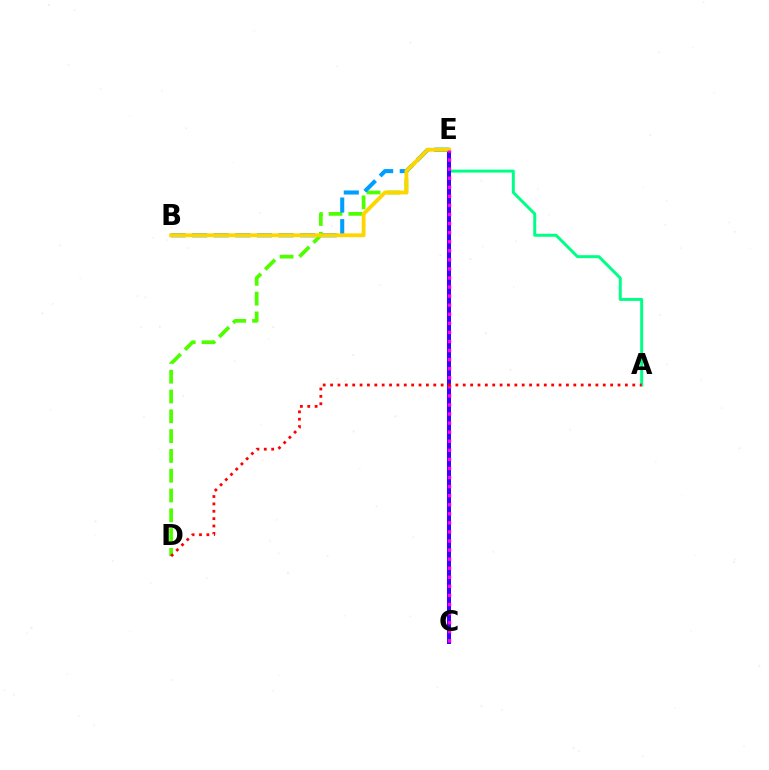{('D', 'E'): [{'color': '#4fff00', 'line_style': 'dashed', 'thickness': 2.69}], ('A', 'E'): [{'color': '#00ff86', 'line_style': 'solid', 'thickness': 2.14}], ('B', 'E'): [{'color': '#009eff', 'line_style': 'dashed', 'thickness': 2.94}, {'color': '#ffd500', 'line_style': 'solid', 'thickness': 2.78}], ('C', 'E'): [{'color': '#3700ff', 'line_style': 'solid', 'thickness': 2.9}, {'color': '#ff00ed', 'line_style': 'dotted', 'thickness': 2.46}], ('A', 'D'): [{'color': '#ff0000', 'line_style': 'dotted', 'thickness': 2.0}]}